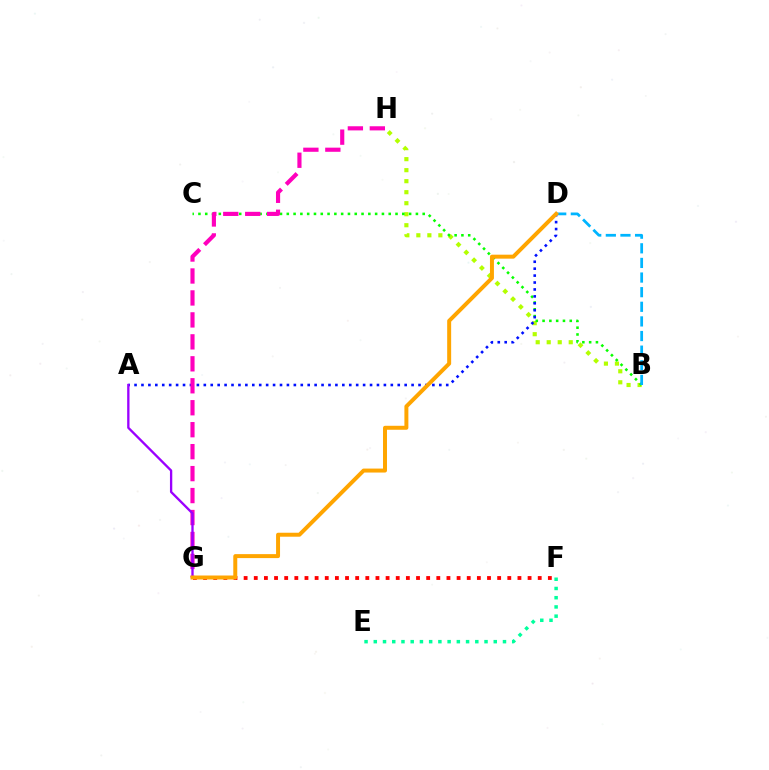{('B', 'H'): [{'color': '#b3ff00', 'line_style': 'dotted', 'thickness': 2.99}], ('B', 'C'): [{'color': '#08ff00', 'line_style': 'dotted', 'thickness': 1.85}], ('A', 'D'): [{'color': '#0010ff', 'line_style': 'dotted', 'thickness': 1.88}], ('B', 'D'): [{'color': '#00b5ff', 'line_style': 'dashed', 'thickness': 1.99}], ('G', 'H'): [{'color': '#ff00bd', 'line_style': 'dashed', 'thickness': 2.98}], ('E', 'F'): [{'color': '#00ff9d', 'line_style': 'dotted', 'thickness': 2.51}], ('F', 'G'): [{'color': '#ff0000', 'line_style': 'dotted', 'thickness': 2.76}], ('A', 'G'): [{'color': '#9b00ff', 'line_style': 'solid', 'thickness': 1.68}], ('D', 'G'): [{'color': '#ffa500', 'line_style': 'solid', 'thickness': 2.86}]}